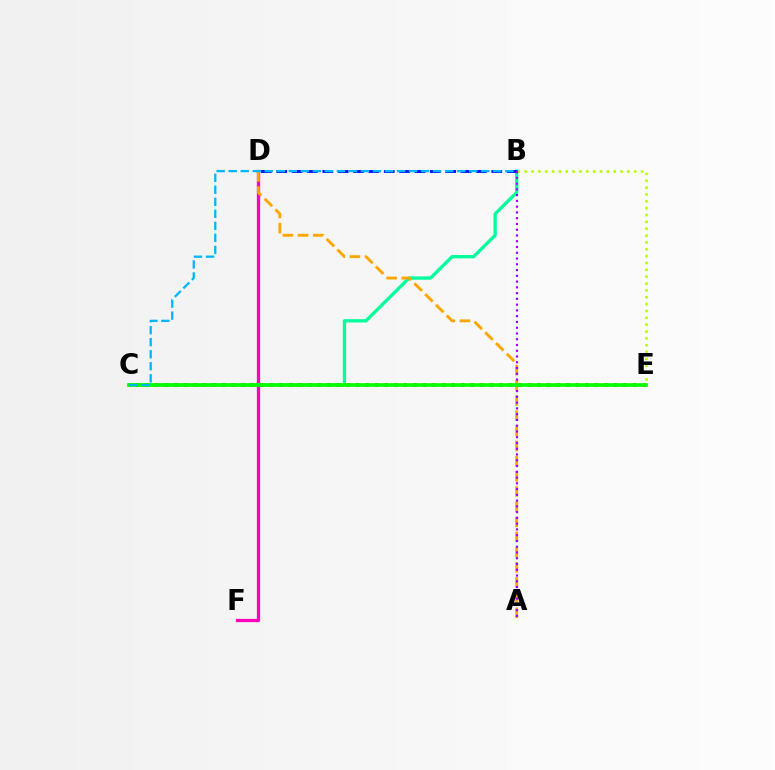{('D', 'F'): [{'color': '#ff00bd', 'line_style': 'solid', 'thickness': 2.35}], ('B', 'C'): [{'color': '#00ff9d', 'line_style': 'solid', 'thickness': 2.38}, {'color': '#00b5ff', 'line_style': 'dashed', 'thickness': 1.63}], ('C', 'E'): [{'color': '#ff0000', 'line_style': 'dotted', 'thickness': 2.6}, {'color': '#08ff00', 'line_style': 'solid', 'thickness': 2.66}], ('B', 'E'): [{'color': '#b3ff00', 'line_style': 'dotted', 'thickness': 1.86}], ('B', 'D'): [{'color': '#0010ff', 'line_style': 'dashed', 'thickness': 2.09}], ('A', 'D'): [{'color': '#ffa500', 'line_style': 'dashed', 'thickness': 2.06}], ('A', 'B'): [{'color': '#9b00ff', 'line_style': 'dotted', 'thickness': 1.57}]}